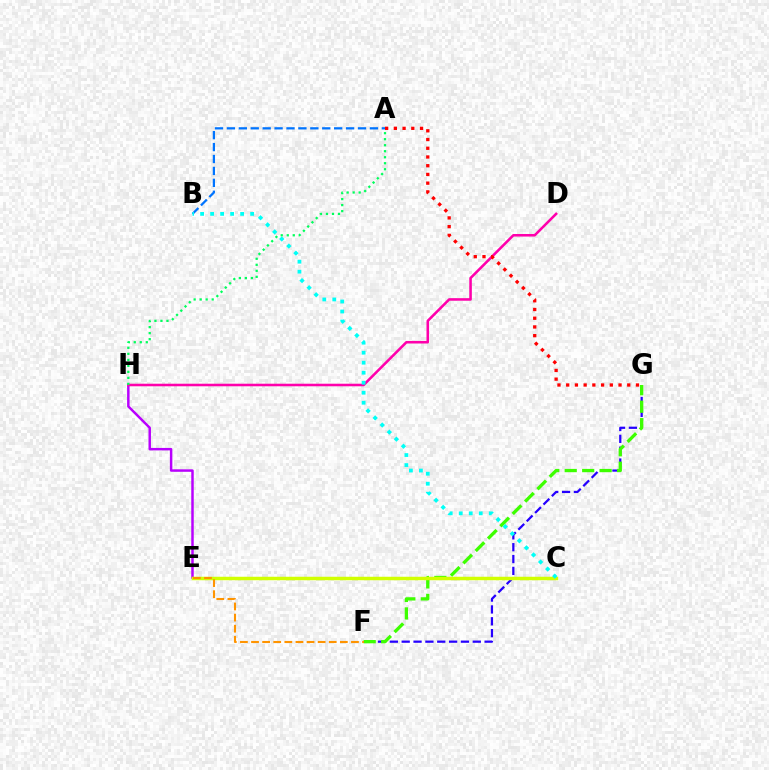{('F', 'G'): [{'color': '#2500ff', 'line_style': 'dashed', 'thickness': 1.61}, {'color': '#3dff00', 'line_style': 'dashed', 'thickness': 2.37}], ('A', 'B'): [{'color': '#0074ff', 'line_style': 'dashed', 'thickness': 1.62}], ('E', 'H'): [{'color': '#b900ff', 'line_style': 'solid', 'thickness': 1.78}], ('C', 'E'): [{'color': '#d1ff00', 'line_style': 'solid', 'thickness': 2.51}], ('D', 'H'): [{'color': '#ff00ac', 'line_style': 'solid', 'thickness': 1.84}], ('B', 'C'): [{'color': '#00fff6', 'line_style': 'dotted', 'thickness': 2.72}], ('E', 'F'): [{'color': '#ff9400', 'line_style': 'dashed', 'thickness': 1.51}], ('A', 'G'): [{'color': '#ff0000', 'line_style': 'dotted', 'thickness': 2.37}], ('A', 'H'): [{'color': '#00ff5c', 'line_style': 'dotted', 'thickness': 1.63}]}